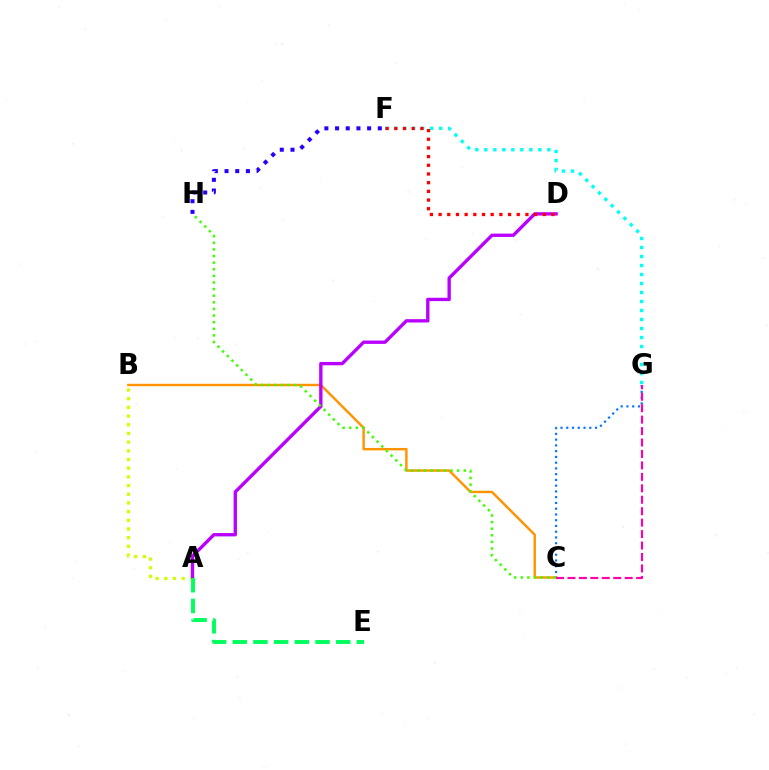{('B', 'C'): [{'color': '#ff9400', 'line_style': 'solid', 'thickness': 1.75}], ('C', 'G'): [{'color': '#0074ff', 'line_style': 'dotted', 'thickness': 1.56}, {'color': '#ff00ac', 'line_style': 'dashed', 'thickness': 1.56}], ('A', 'B'): [{'color': '#d1ff00', 'line_style': 'dotted', 'thickness': 2.36}], ('A', 'D'): [{'color': '#b900ff', 'line_style': 'solid', 'thickness': 2.41}], ('A', 'E'): [{'color': '#00ff5c', 'line_style': 'dashed', 'thickness': 2.81}], ('F', 'G'): [{'color': '#00fff6', 'line_style': 'dotted', 'thickness': 2.45}], ('F', 'H'): [{'color': '#2500ff', 'line_style': 'dotted', 'thickness': 2.9}], ('D', 'F'): [{'color': '#ff0000', 'line_style': 'dotted', 'thickness': 2.36}], ('C', 'H'): [{'color': '#3dff00', 'line_style': 'dotted', 'thickness': 1.8}]}